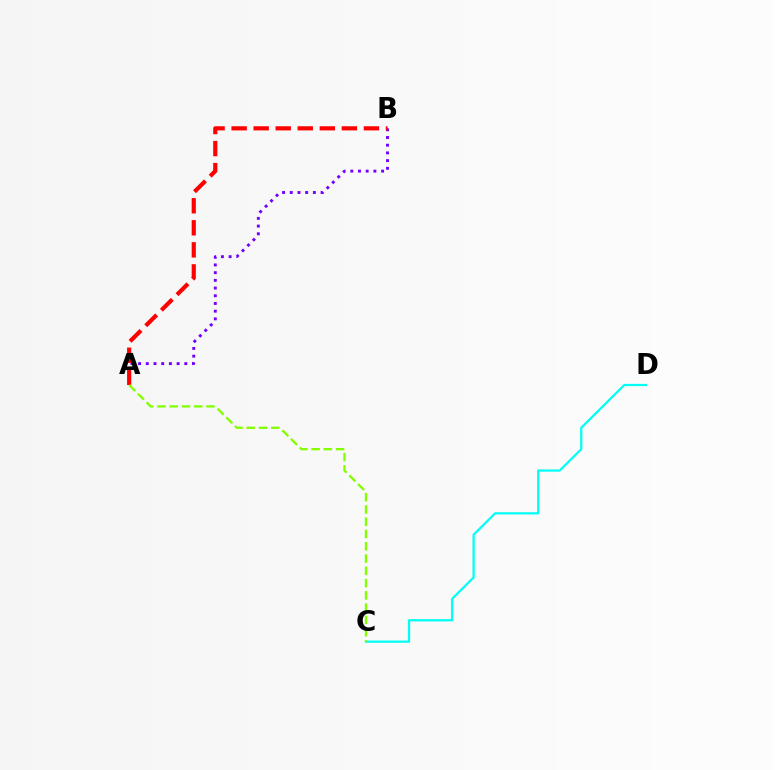{('C', 'D'): [{'color': '#00fff6', 'line_style': 'solid', 'thickness': 1.61}], ('A', 'B'): [{'color': '#7200ff', 'line_style': 'dotted', 'thickness': 2.09}, {'color': '#ff0000', 'line_style': 'dashed', 'thickness': 3.0}], ('A', 'C'): [{'color': '#84ff00', 'line_style': 'dashed', 'thickness': 1.67}]}